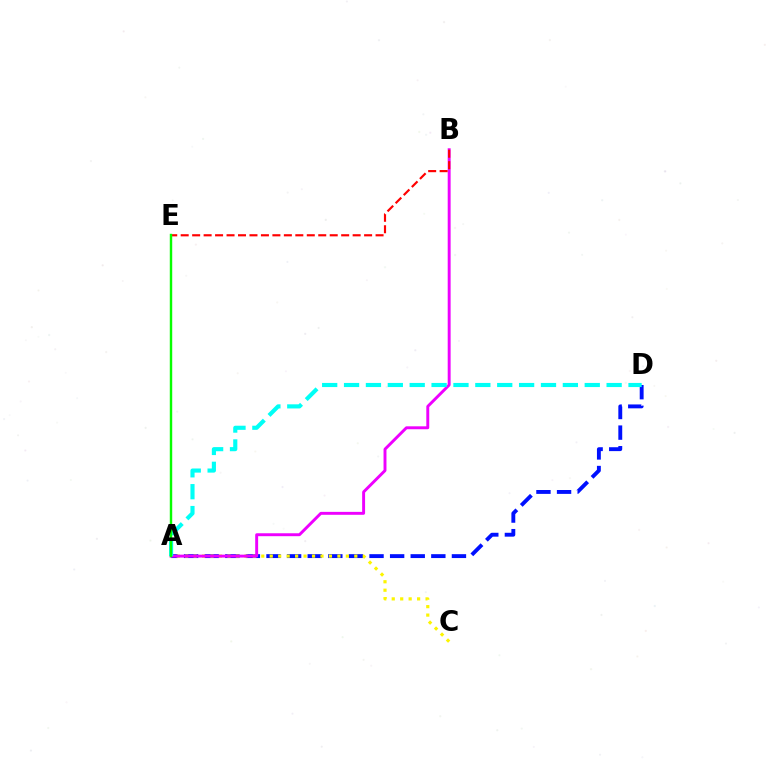{('A', 'D'): [{'color': '#0010ff', 'line_style': 'dashed', 'thickness': 2.8}, {'color': '#00fff6', 'line_style': 'dashed', 'thickness': 2.97}], ('A', 'C'): [{'color': '#fcf500', 'line_style': 'dotted', 'thickness': 2.3}], ('A', 'B'): [{'color': '#ee00ff', 'line_style': 'solid', 'thickness': 2.11}], ('B', 'E'): [{'color': '#ff0000', 'line_style': 'dashed', 'thickness': 1.56}], ('A', 'E'): [{'color': '#08ff00', 'line_style': 'solid', 'thickness': 1.75}]}